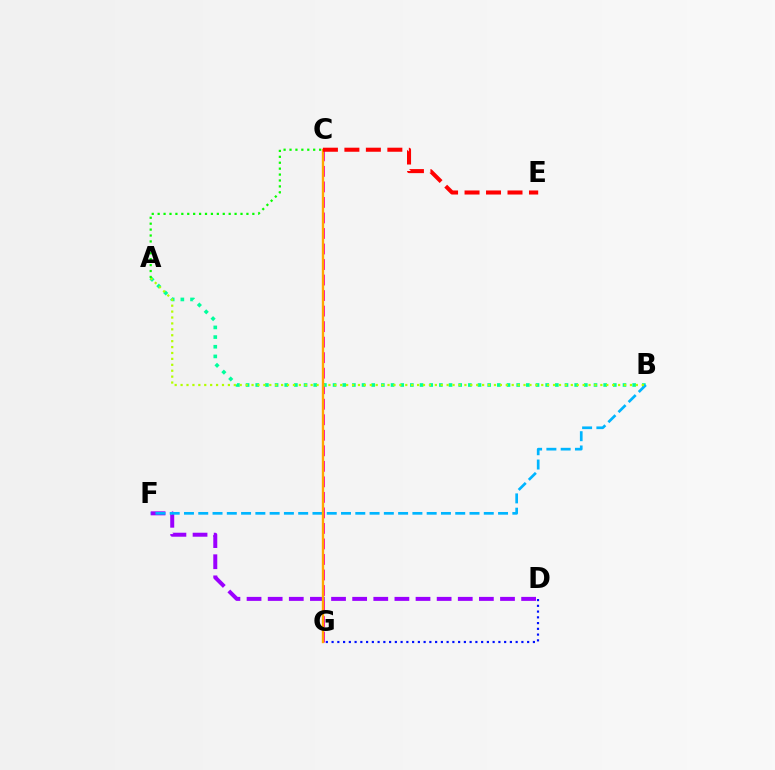{('D', 'G'): [{'color': '#0010ff', 'line_style': 'dotted', 'thickness': 1.56}], ('C', 'G'): [{'color': '#ff00bd', 'line_style': 'dashed', 'thickness': 2.11}, {'color': '#ffa500', 'line_style': 'solid', 'thickness': 1.7}], ('A', 'B'): [{'color': '#00ff9d', 'line_style': 'dotted', 'thickness': 2.63}, {'color': '#b3ff00', 'line_style': 'dotted', 'thickness': 1.61}], ('D', 'F'): [{'color': '#9b00ff', 'line_style': 'dashed', 'thickness': 2.87}], ('B', 'F'): [{'color': '#00b5ff', 'line_style': 'dashed', 'thickness': 1.94}], ('A', 'C'): [{'color': '#08ff00', 'line_style': 'dotted', 'thickness': 1.61}], ('C', 'E'): [{'color': '#ff0000', 'line_style': 'dashed', 'thickness': 2.92}]}